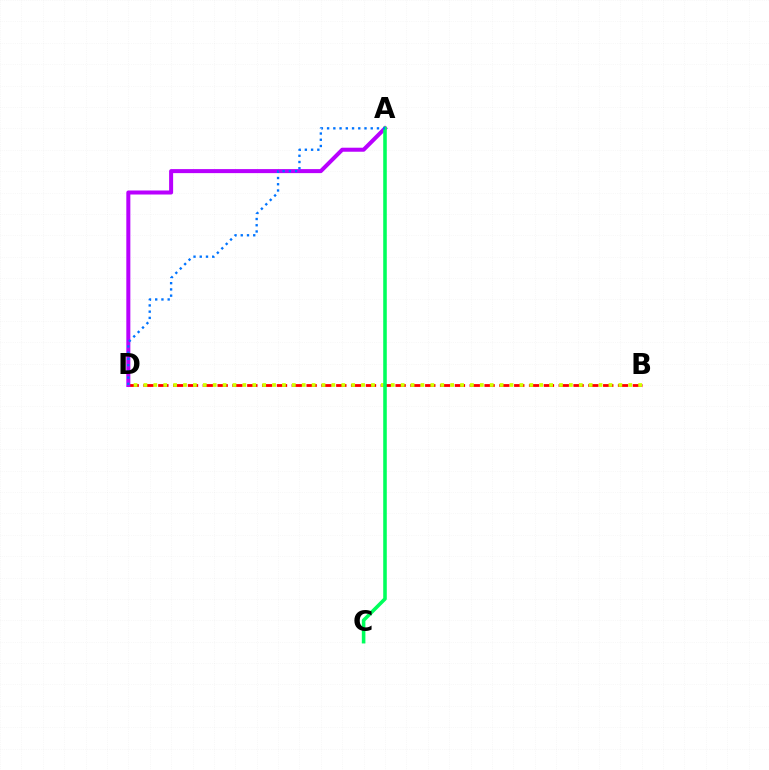{('B', 'D'): [{'color': '#ff0000', 'line_style': 'dashed', 'thickness': 2.01}, {'color': '#d1ff00', 'line_style': 'dotted', 'thickness': 2.69}], ('A', 'D'): [{'color': '#b900ff', 'line_style': 'solid', 'thickness': 2.9}, {'color': '#0074ff', 'line_style': 'dotted', 'thickness': 1.69}], ('A', 'C'): [{'color': '#00ff5c', 'line_style': 'solid', 'thickness': 2.57}]}